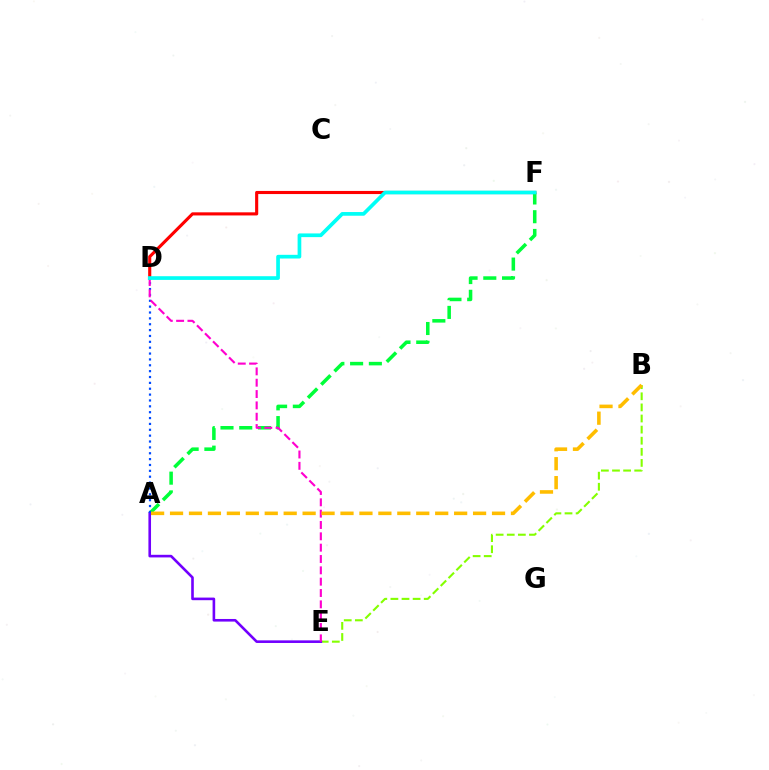{('A', 'F'): [{'color': '#00ff39', 'line_style': 'dashed', 'thickness': 2.55}], ('D', 'F'): [{'color': '#ff0000', 'line_style': 'solid', 'thickness': 2.24}, {'color': '#00fff6', 'line_style': 'solid', 'thickness': 2.66}], ('B', 'E'): [{'color': '#84ff00', 'line_style': 'dashed', 'thickness': 1.51}], ('A', 'E'): [{'color': '#7200ff', 'line_style': 'solid', 'thickness': 1.88}], ('A', 'D'): [{'color': '#004bff', 'line_style': 'dotted', 'thickness': 1.59}], ('D', 'E'): [{'color': '#ff00cf', 'line_style': 'dashed', 'thickness': 1.54}], ('A', 'B'): [{'color': '#ffbd00', 'line_style': 'dashed', 'thickness': 2.57}]}